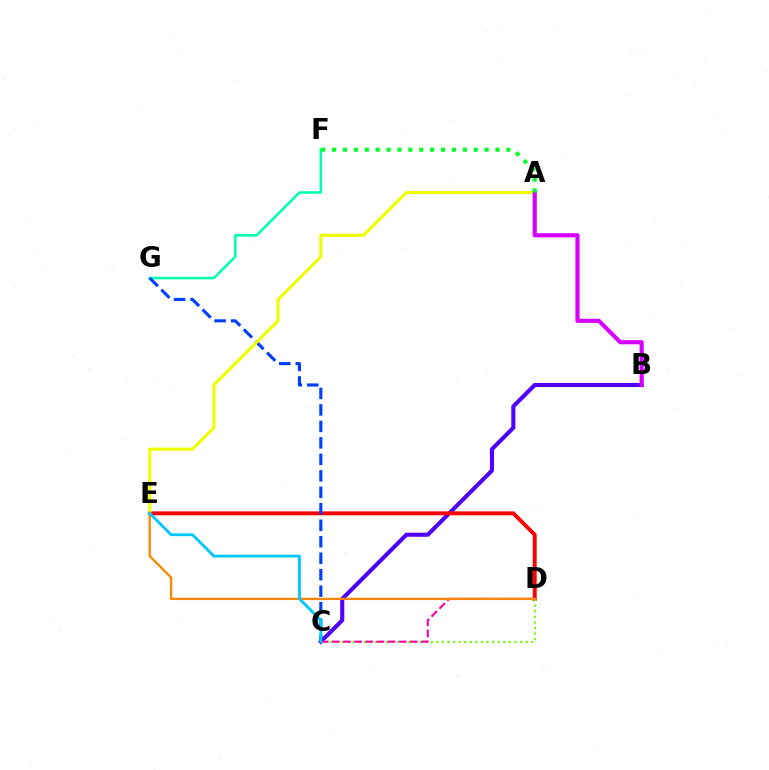{('B', 'C'): [{'color': '#4f00ff', 'line_style': 'solid', 'thickness': 2.95}], ('D', 'E'): [{'color': '#ff0000', 'line_style': 'solid', 'thickness': 2.82}, {'color': '#ff8800', 'line_style': 'solid', 'thickness': 1.68}], ('F', 'G'): [{'color': '#00ffaf', 'line_style': 'solid', 'thickness': 1.83}], ('C', 'G'): [{'color': '#003fff', 'line_style': 'dashed', 'thickness': 2.24}], ('A', 'E'): [{'color': '#eeff00', 'line_style': 'solid', 'thickness': 2.21}], ('A', 'B'): [{'color': '#d600ff', 'line_style': 'solid', 'thickness': 2.99}], ('C', 'D'): [{'color': '#66ff00', 'line_style': 'dotted', 'thickness': 1.52}, {'color': '#ff00a0', 'line_style': 'dashed', 'thickness': 1.51}], ('C', 'E'): [{'color': '#00c7ff', 'line_style': 'solid', 'thickness': 2.03}], ('A', 'F'): [{'color': '#00ff27', 'line_style': 'dotted', 'thickness': 2.96}]}